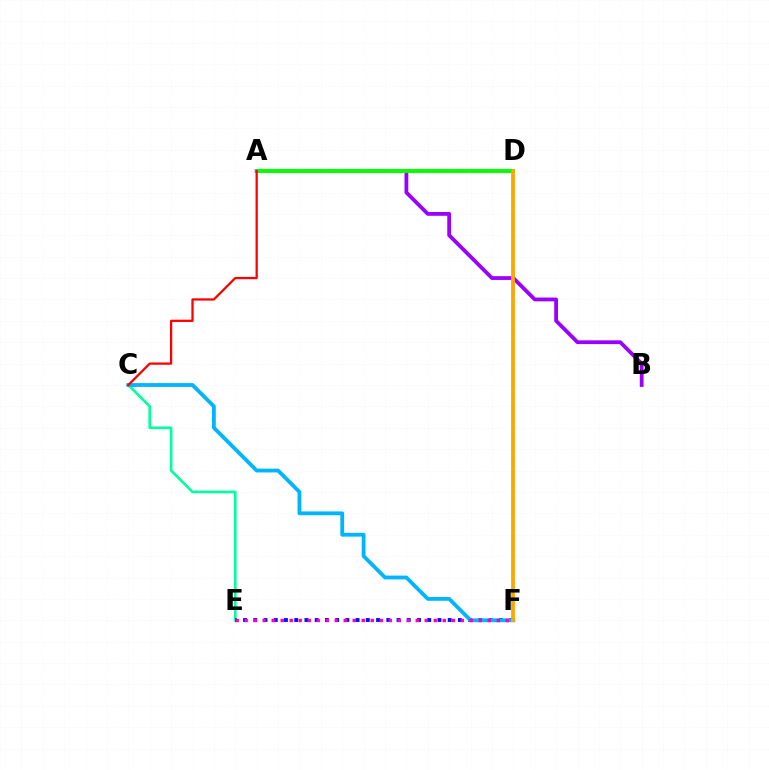{('C', 'E'): [{'color': '#00ff9d', 'line_style': 'solid', 'thickness': 1.9}], ('D', 'F'): [{'color': '#b3ff00', 'line_style': 'solid', 'thickness': 1.75}, {'color': '#ffa500', 'line_style': 'solid', 'thickness': 2.68}], ('E', 'F'): [{'color': '#0010ff', 'line_style': 'dotted', 'thickness': 2.78}, {'color': '#ff00bd', 'line_style': 'dotted', 'thickness': 2.45}], ('C', 'F'): [{'color': '#00b5ff', 'line_style': 'solid', 'thickness': 2.74}], ('A', 'B'): [{'color': '#9b00ff', 'line_style': 'solid', 'thickness': 2.73}], ('A', 'D'): [{'color': '#08ff00', 'line_style': 'solid', 'thickness': 2.85}], ('A', 'C'): [{'color': '#ff0000', 'line_style': 'solid', 'thickness': 1.63}]}